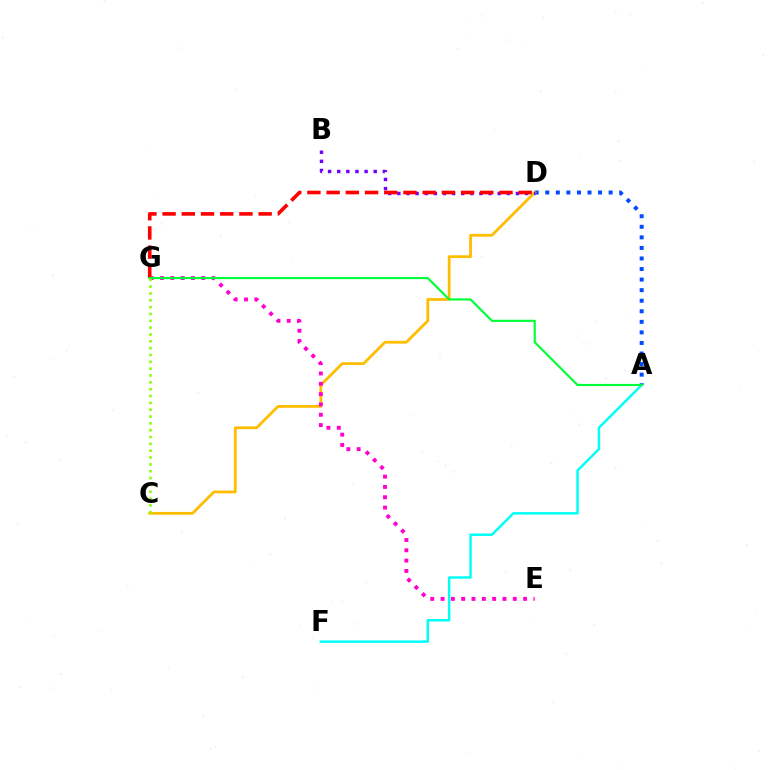{('A', 'D'): [{'color': '#004bff', 'line_style': 'dotted', 'thickness': 2.87}], ('C', 'D'): [{'color': '#ffbd00', 'line_style': 'solid', 'thickness': 2.0}], ('B', 'D'): [{'color': '#7200ff', 'line_style': 'dotted', 'thickness': 2.48}], ('A', 'F'): [{'color': '#00fff6', 'line_style': 'solid', 'thickness': 1.78}], ('E', 'G'): [{'color': '#ff00cf', 'line_style': 'dotted', 'thickness': 2.8}], ('D', 'G'): [{'color': '#ff0000', 'line_style': 'dashed', 'thickness': 2.61}], ('A', 'G'): [{'color': '#00ff39', 'line_style': 'solid', 'thickness': 1.56}], ('C', 'G'): [{'color': '#84ff00', 'line_style': 'dotted', 'thickness': 1.86}]}